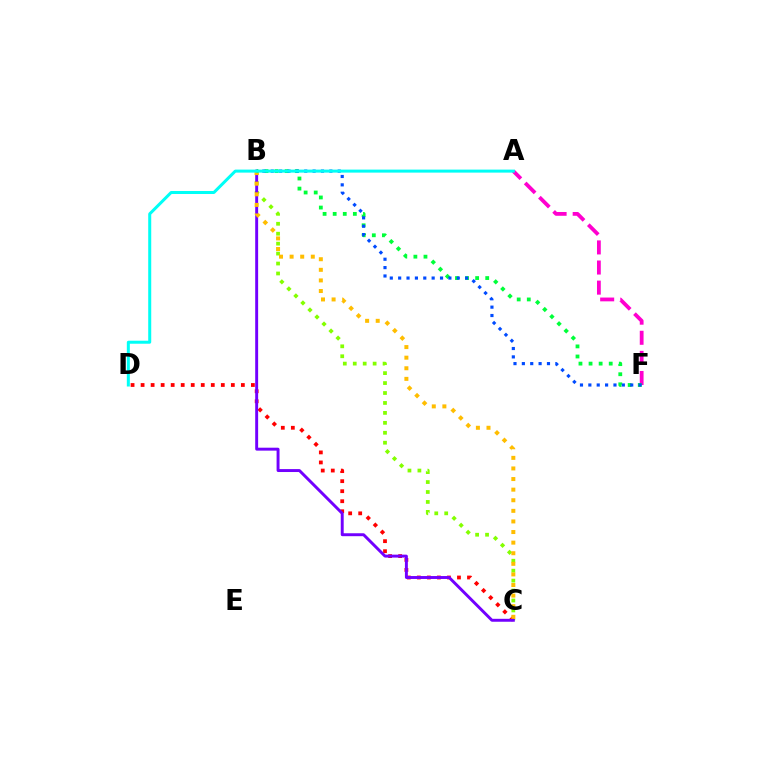{('B', 'C'): [{'color': '#84ff00', 'line_style': 'dotted', 'thickness': 2.7}, {'color': '#7200ff', 'line_style': 'solid', 'thickness': 2.11}, {'color': '#ffbd00', 'line_style': 'dotted', 'thickness': 2.88}], ('A', 'F'): [{'color': '#ff00cf', 'line_style': 'dashed', 'thickness': 2.73}], ('C', 'D'): [{'color': '#ff0000', 'line_style': 'dotted', 'thickness': 2.72}], ('B', 'F'): [{'color': '#00ff39', 'line_style': 'dotted', 'thickness': 2.74}, {'color': '#004bff', 'line_style': 'dotted', 'thickness': 2.27}], ('A', 'D'): [{'color': '#00fff6', 'line_style': 'solid', 'thickness': 2.17}]}